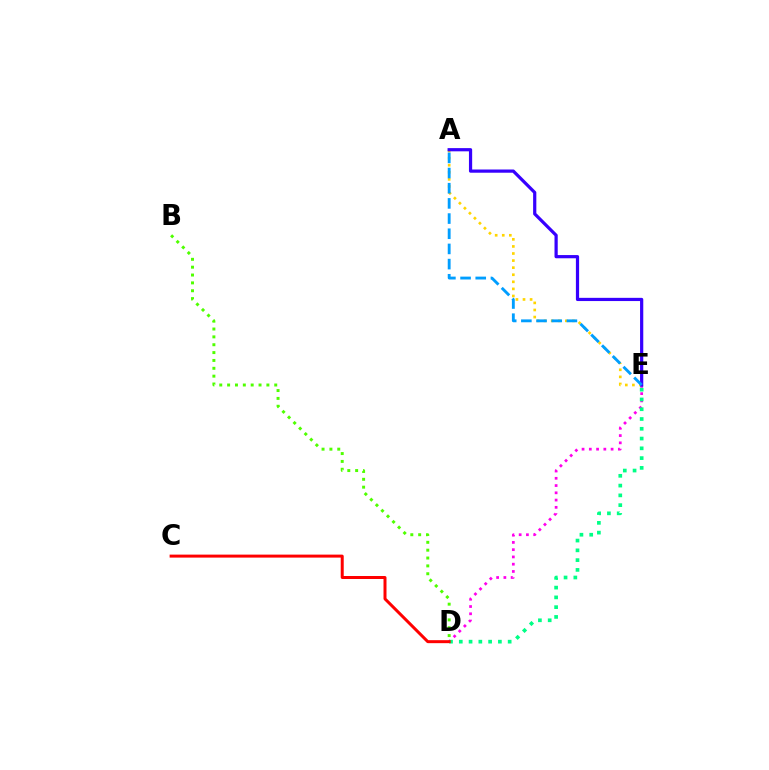{('D', 'E'): [{'color': '#ff00ed', 'line_style': 'dotted', 'thickness': 1.97}, {'color': '#00ff86', 'line_style': 'dotted', 'thickness': 2.66}], ('A', 'E'): [{'color': '#ffd500', 'line_style': 'dotted', 'thickness': 1.92}, {'color': '#3700ff', 'line_style': 'solid', 'thickness': 2.31}, {'color': '#009eff', 'line_style': 'dashed', 'thickness': 2.06}], ('C', 'D'): [{'color': '#ff0000', 'line_style': 'solid', 'thickness': 2.15}], ('B', 'D'): [{'color': '#4fff00', 'line_style': 'dotted', 'thickness': 2.13}]}